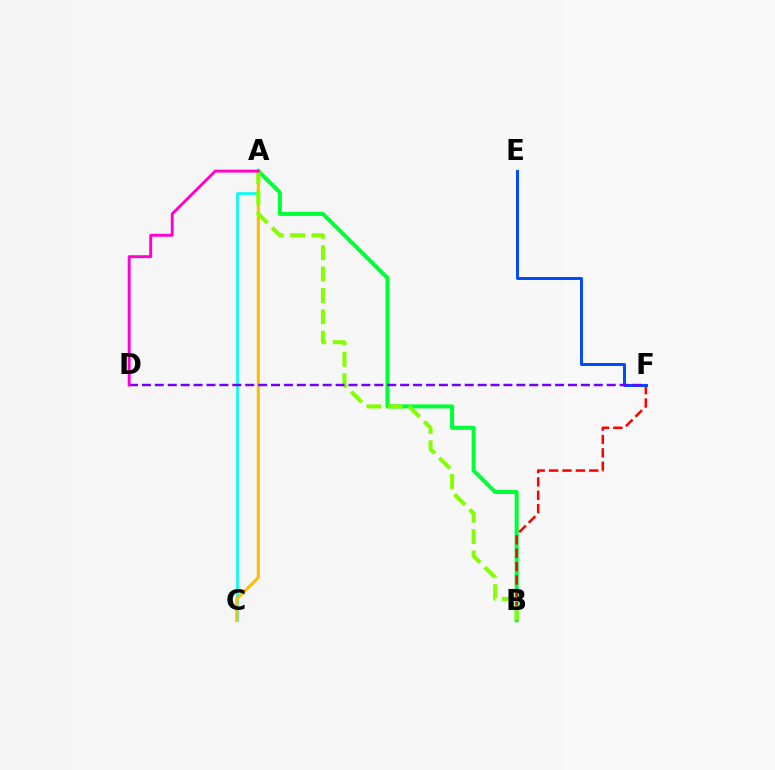{('A', 'B'): [{'color': '#00ff39', 'line_style': 'solid', 'thickness': 2.91}, {'color': '#84ff00', 'line_style': 'dashed', 'thickness': 2.9}], ('B', 'F'): [{'color': '#ff0000', 'line_style': 'dashed', 'thickness': 1.82}], ('A', 'C'): [{'color': '#00fff6', 'line_style': 'solid', 'thickness': 1.93}, {'color': '#ffbd00', 'line_style': 'solid', 'thickness': 2.22}], ('E', 'F'): [{'color': '#004bff', 'line_style': 'solid', 'thickness': 2.15}], ('D', 'F'): [{'color': '#7200ff', 'line_style': 'dashed', 'thickness': 1.75}], ('A', 'D'): [{'color': '#ff00cf', 'line_style': 'solid', 'thickness': 2.1}]}